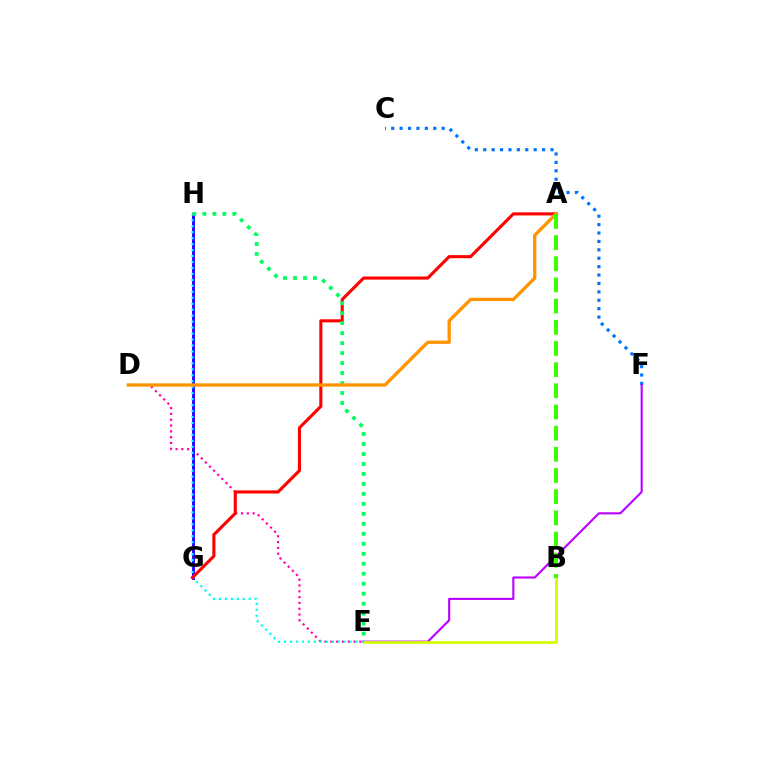{('D', 'E'): [{'color': '#ff00ac', 'line_style': 'dotted', 'thickness': 1.58}], ('G', 'H'): [{'color': '#2500ff', 'line_style': 'solid', 'thickness': 2.07}], ('C', 'F'): [{'color': '#0074ff', 'line_style': 'dotted', 'thickness': 2.28}], ('E', 'H'): [{'color': '#00fff6', 'line_style': 'dotted', 'thickness': 1.62}, {'color': '#00ff5c', 'line_style': 'dotted', 'thickness': 2.71}], ('A', 'G'): [{'color': '#ff0000', 'line_style': 'solid', 'thickness': 2.22}], ('E', 'F'): [{'color': '#b900ff', 'line_style': 'solid', 'thickness': 1.51}], ('A', 'D'): [{'color': '#ff9400', 'line_style': 'solid', 'thickness': 2.38}], ('B', 'E'): [{'color': '#d1ff00', 'line_style': 'solid', 'thickness': 1.98}], ('A', 'B'): [{'color': '#3dff00', 'line_style': 'dashed', 'thickness': 2.88}]}